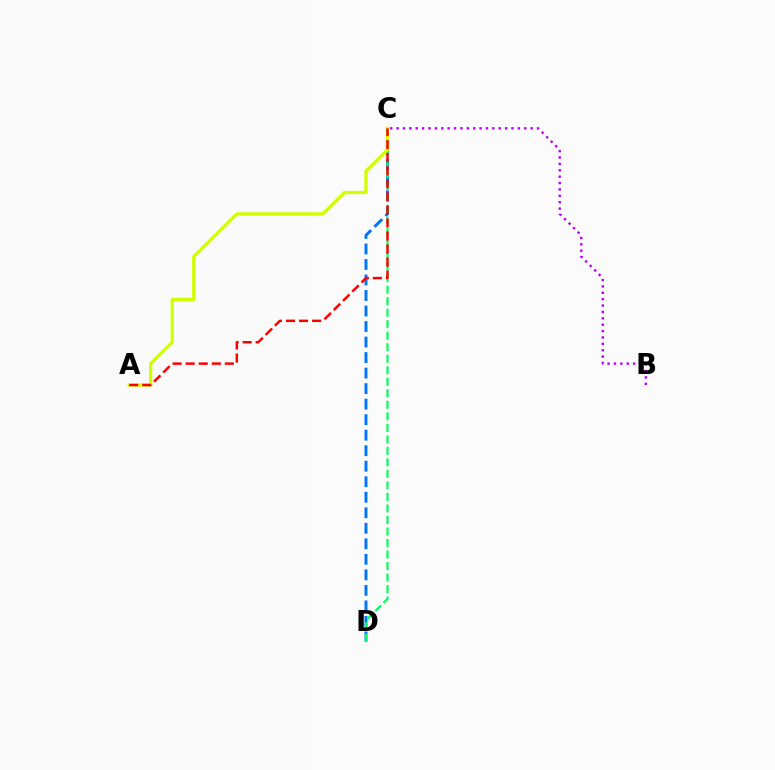{('C', 'D'): [{'color': '#0074ff', 'line_style': 'dashed', 'thickness': 2.11}, {'color': '#00ff5c', 'line_style': 'dashed', 'thickness': 1.56}], ('B', 'C'): [{'color': '#b900ff', 'line_style': 'dotted', 'thickness': 1.73}], ('A', 'C'): [{'color': '#d1ff00', 'line_style': 'solid', 'thickness': 2.37}, {'color': '#ff0000', 'line_style': 'dashed', 'thickness': 1.77}]}